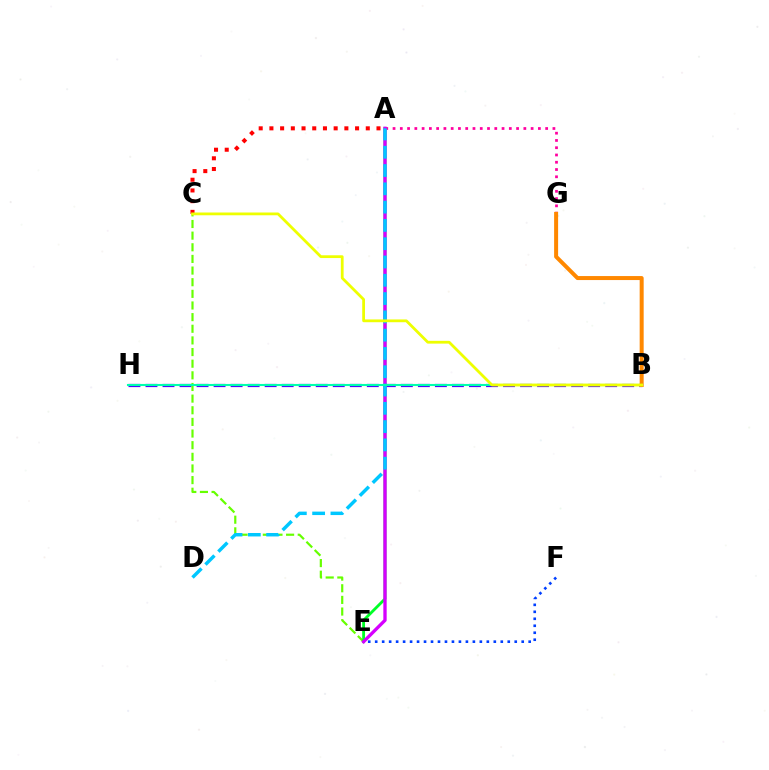{('B', 'H'): [{'color': '#4f00ff', 'line_style': 'dashed', 'thickness': 2.31}, {'color': '#00ffaf', 'line_style': 'solid', 'thickness': 1.51}], ('C', 'E'): [{'color': '#66ff00', 'line_style': 'dashed', 'thickness': 1.58}], ('A', 'E'): [{'color': '#00ff27', 'line_style': 'solid', 'thickness': 2.03}, {'color': '#d600ff', 'line_style': 'solid', 'thickness': 2.39}], ('A', 'G'): [{'color': '#ff00a0', 'line_style': 'dotted', 'thickness': 1.97}], ('A', 'C'): [{'color': '#ff0000', 'line_style': 'dotted', 'thickness': 2.91}], ('B', 'G'): [{'color': '#ff8800', 'line_style': 'solid', 'thickness': 2.88}], ('E', 'F'): [{'color': '#003fff', 'line_style': 'dotted', 'thickness': 1.9}], ('A', 'D'): [{'color': '#00c7ff', 'line_style': 'dashed', 'thickness': 2.48}], ('B', 'C'): [{'color': '#eeff00', 'line_style': 'solid', 'thickness': 2.0}]}